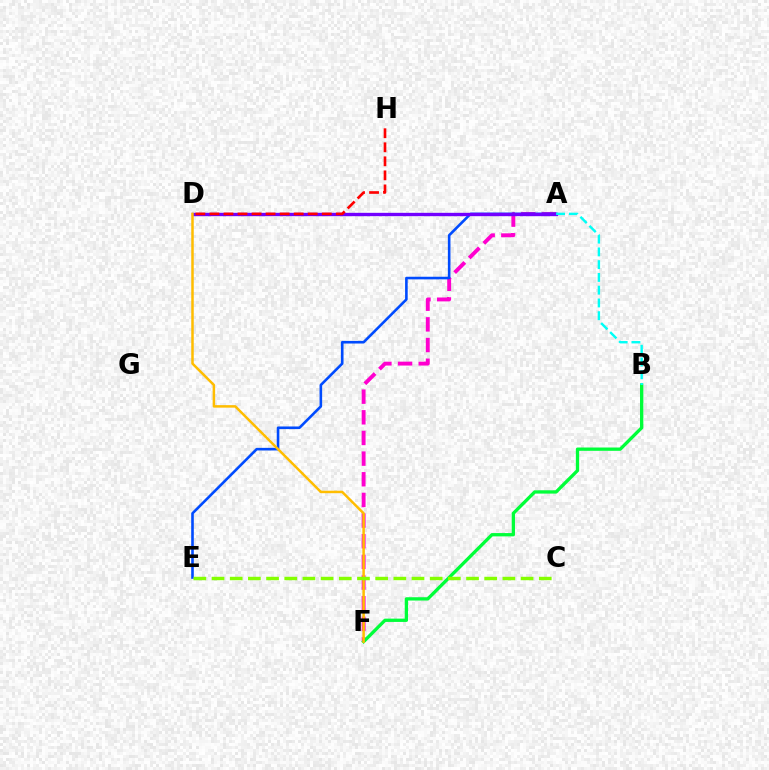{('A', 'F'): [{'color': '#ff00cf', 'line_style': 'dashed', 'thickness': 2.81}], ('B', 'F'): [{'color': '#00ff39', 'line_style': 'solid', 'thickness': 2.38}], ('A', 'E'): [{'color': '#004bff', 'line_style': 'solid', 'thickness': 1.88}], ('A', 'D'): [{'color': '#7200ff', 'line_style': 'solid', 'thickness': 2.41}], ('A', 'B'): [{'color': '#00fff6', 'line_style': 'dashed', 'thickness': 1.73}], ('D', 'F'): [{'color': '#ffbd00', 'line_style': 'solid', 'thickness': 1.8}], ('D', 'H'): [{'color': '#ff0000', 'line_style': 'dashed', 'thickness': 1.91}], ('C', 'E'): [{'color': '#84ff00', 'line_style': 'dashed', 'thickness': 2.47}]}